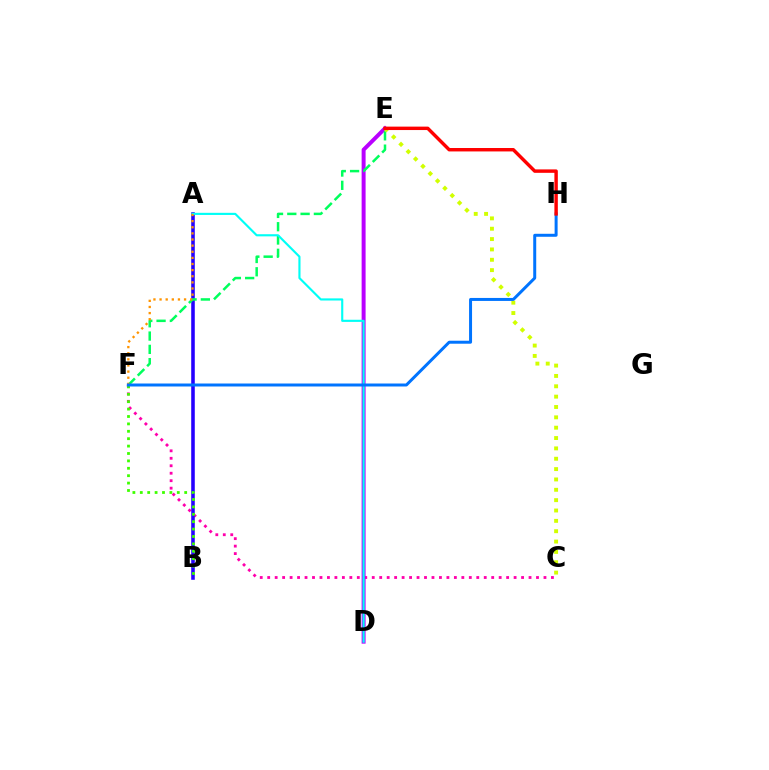{('C', 'F'): [{'color': '#ff00ac', 'line_style': 'dotted', 'thickness': 2.03}], ('A', 'B'): [{'color': '#2500ff', 'line_style': 'solid', 'thickness': 2.57}], ('D', 'E'): [{'color': '#b900ff', 'line_style': 'solid', 'thickness': 2.85}], ('B', 'F'): [{'color': '#3dff00', 'line_style': 'dotted', 'thickness': 2.01}], ('E', 'F'): [{'color': '#00ff5c', 'line_style': 'dashed', 'thickness': 1.81}], ('A', 'D'): [{'color': '#00fff6', 'line_style': 'solid', 'thickness': 1.54}], ('C', 'E'): [{'color': '#d1ff00', 'line_style': 'dotted', 'thickness': 2.81}], ('A', 'F'): [{'color': '#ff9400', 'line_style': 'dotted', 'thickness': 1.66}], ('F', 'H'): [{'color': '#0074ff', 'line_style': 'solid', 'thickness': 2.15}], ('E', 'H'): [{'color': '#ff0000', 'line_style': 'solid', 'thickness': 2.47}]}